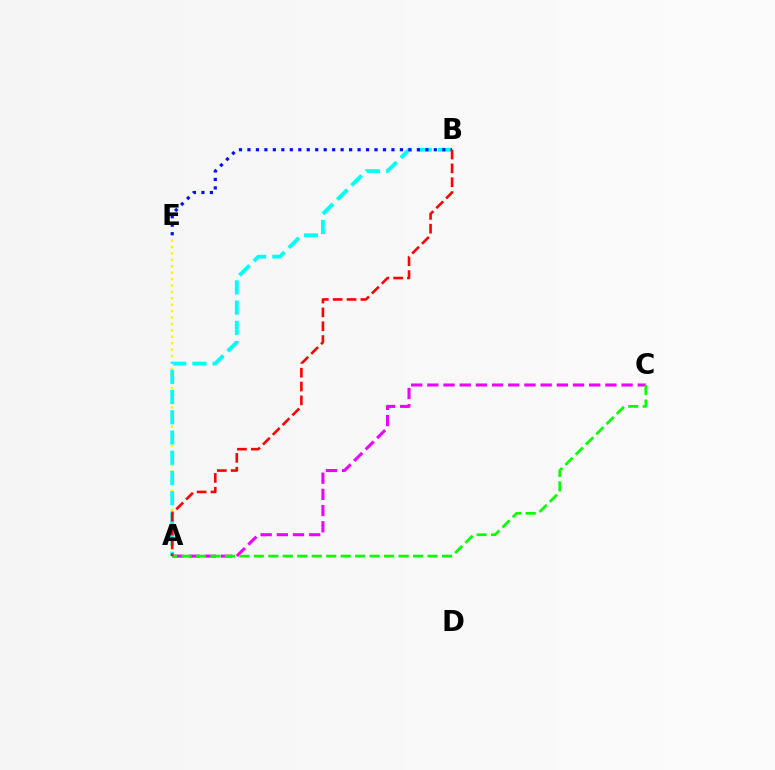{('A', 'C'): [{'color': '#ee00ff', 'line_style': 'dashed', 'thickness': 2.2}, {'color': '#08ff00', 'line_style': 'dashed', 'thickness': 1.97}], ('A', 'E'): [{'color': '#fcf500', 'line_style': 'dotted', 'thickness': 1.74}], ('A', 'B'): [{'color': '#00fff6', 'line_style': 'dashed', 'thickness': 2.75}, {'color': '#ff0000', 'line_style': 'dashed', 'thickness': 1.88}], ('B', 'E'): [{'color': '#0010ff', 'line_style': 'dotted', 'thickness': 2.3}]}